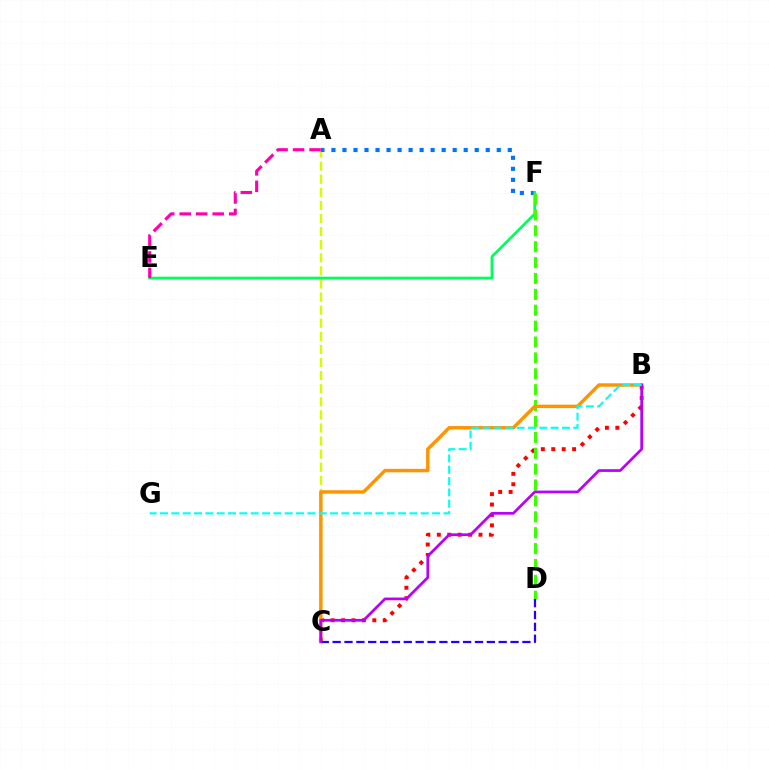{('A', 'C'): [{'color': '#d1ff00', 'line_style': 'dashed', 'thickness': 1.78}], ('A', 'F'): [{'color': '#0074ff', 'line_style': 'dotted', 'thickness': 2.99}], ('E', 'F'): [{'color': '#00ff5c', 'line_style': 'solid', 'thickness': 1.98}], ('B', 'C'): [{'color': '#ff0000', 'line_style': 'dotted', 'thickness': 2.83}, {'color': '#ff9400', 'line_style': 'solid', 'thickness': 2.47}, {'color': '#b900ff', 'line_style': 'solid', 'thickness': 1.96}], ('D', 'F'): [{'color': '#3dff00', 'line_style': 'dashed', 'thickness': 2.16}], ('C', 'D'): [{'color': '#2500ff', 'line_style': 'dashed', 'thickness': 1.61}], ('A', 'E'): [{'color': '#ff00ac', 'line_style': 'dashed', 'thickness': 2.24}], ('B', 'G'): [{'color': '#00fff6', 'line_style': 'dashed', 'thickness': 1.54}]}